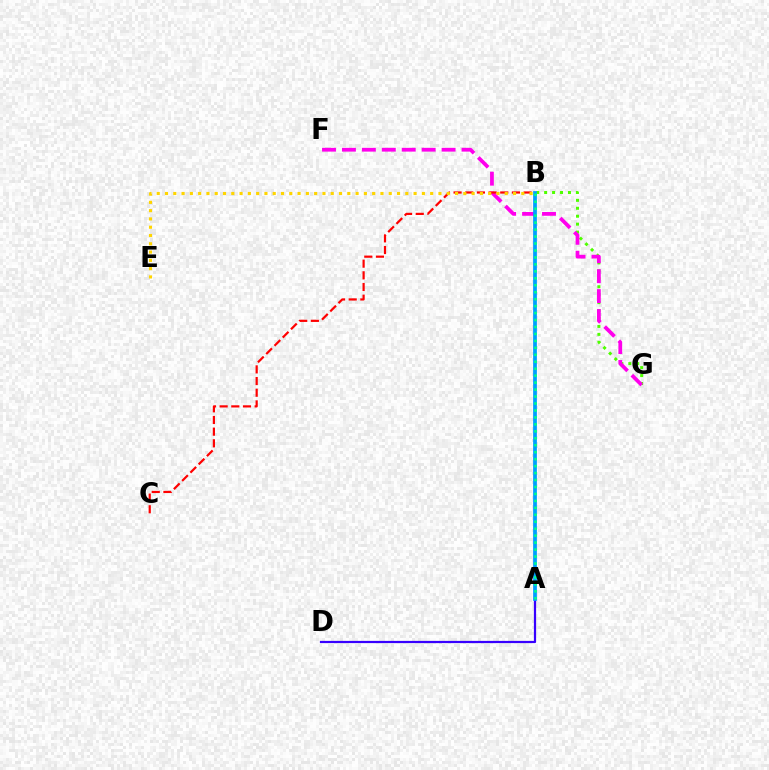{('B', 'G'): [{'color': '#4fff00', 'line_style': 'dotted', 'thickness': 2.16}], ('F', 'G'): [{'color': '#ff00ed', 'line_style': 'dashed', 'thickness': 2.71}], ('A', 'D'): [{'color': '#3700ff', 'line_style': 'solid', 'thickness': 1.6}], ('B', 'C'): [{'color': '#ff0000', 'line_style': 'dashed', 'thickness': 1.59}], ('B', 'E'): [{'color': '#ffd500', 'line_style': 'dotted', 'thickness': 2.25}], ('A', 'B'): [{'color': '#009eff', 'line_style': 'solid', 'thickness': 2.69}, {'color': '#00ff86', 'line_style': 'dotted', 'thickness': 1.89}]}